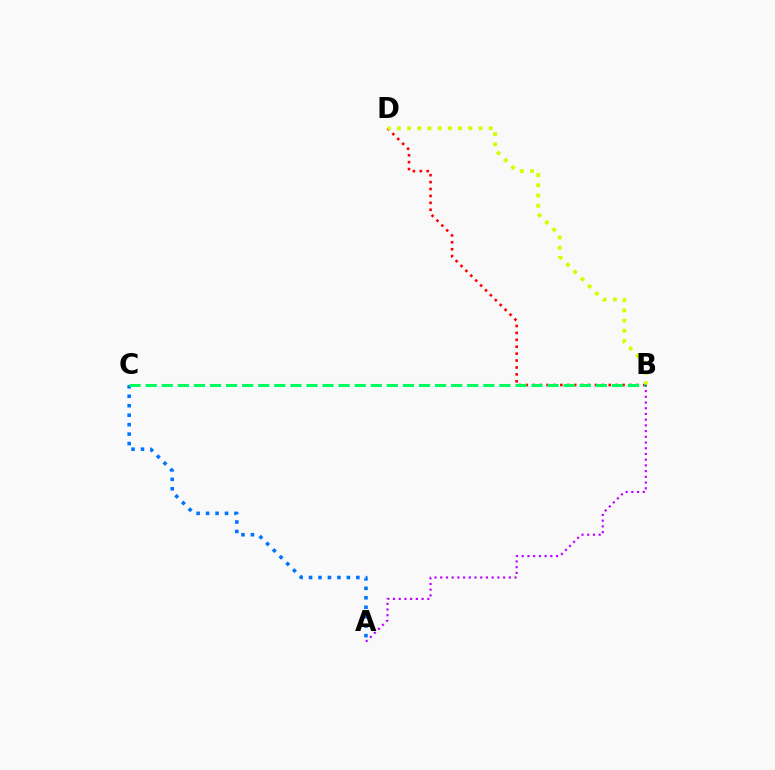{('A', 'C'): [{'color': '#0074ff', 'line_style': 'dotted', 'thickness': 2.57}], ('B', 'D'): [{'color': '#ff0000', 'line_style': 'dotted', 'thickness': 1.88}, {'color': '#d1ff00', 'line_style': 'dotted', 'thickness': 2.77}], ('B', 'C'): [{'color': '#00ff5c', 'line_style': 'dashed', 'thickness': 2.18}], ('A', 'B'): [{'color': '#b900ff', 'line_style': 'dotted', 'thickness': 1.55}]}